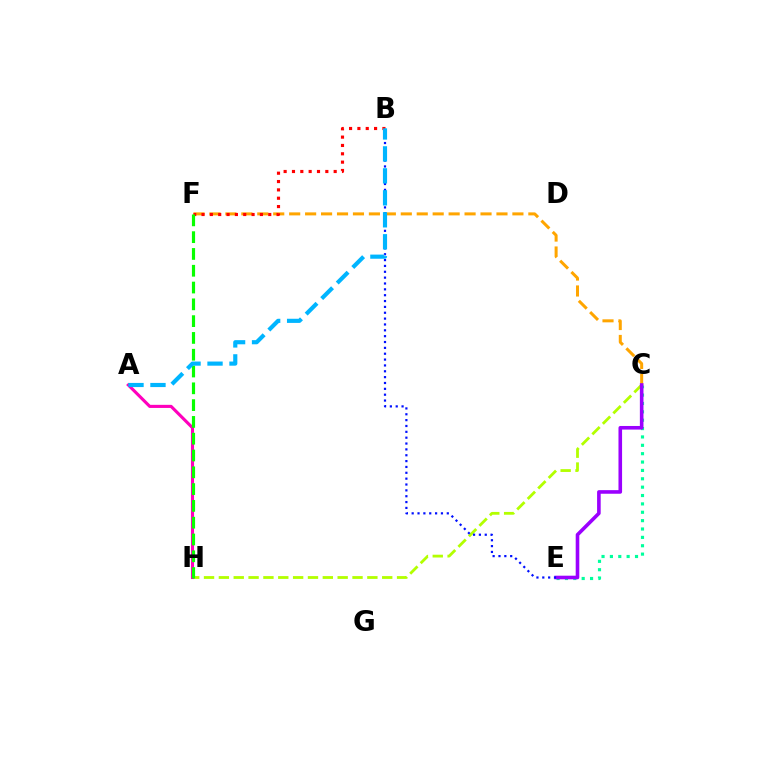{('C', 'H'): [{'color': '#b3ff00', 'line_style': 'dashed', 'thickness': 2.02}], ('C', 'E'): [{'color': '#00ff9d', 'line_style': 'dotted', 'thickness': 2.27}, {'color': '#9b00ff', 'line_style': 'solid', 'thickness': 2.59}], ('A', 'H'): [{'color': '#ff00bd', 'line_style': 'solid', 'thickness': 2.24}], ('C', 'F'): [{'color': '#ffa500', 'line_style': 'dashed', 'thickness': 2.17}], ('B', 'F'): [{'color': '#ff0000', 'line_style': 'dotted', 'thickness': 2.27}], ('B', 'E'): [{'color': '#0010ff', 'line_style': 'dotted', 'thickness': 1.59}], ('F', 'H'): [{'color': '#08ff00', 'line_style': 'dashed', 'thickness': 2.28}], ('A', 'B'): [{'color': '#00b5ff', 'line_style': 'dashed', 'thickness': 2.98}]}